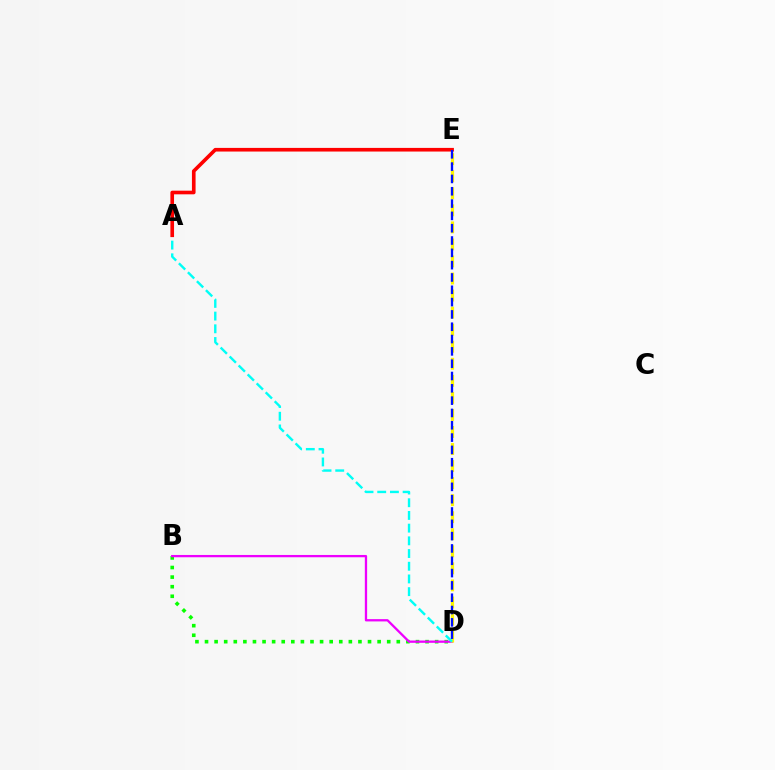{('B', 'D'): [{'color': '#08ff00', 'line_style': 'dotted', 'thickness': 2.61}, {'color': '#ee00ff', 'line_style': 'solid', 'thickness': 1.65}], ('D', 'E'): [{'color': '#fcf500', 'line_style': 'dashed', 'thickness': 2.32}, {'color': '#0010ff', 'line_style': 'dashed', 'thickness': 1.67}], ('A', 'D'): [{'color': '#00fff6', 'line_style': 'dashed', 'thickness': 1.73}], ('A', 'E'): [{'color': '#ff0000', 'line_style': 'solid', 'thickness': 2.62}]}